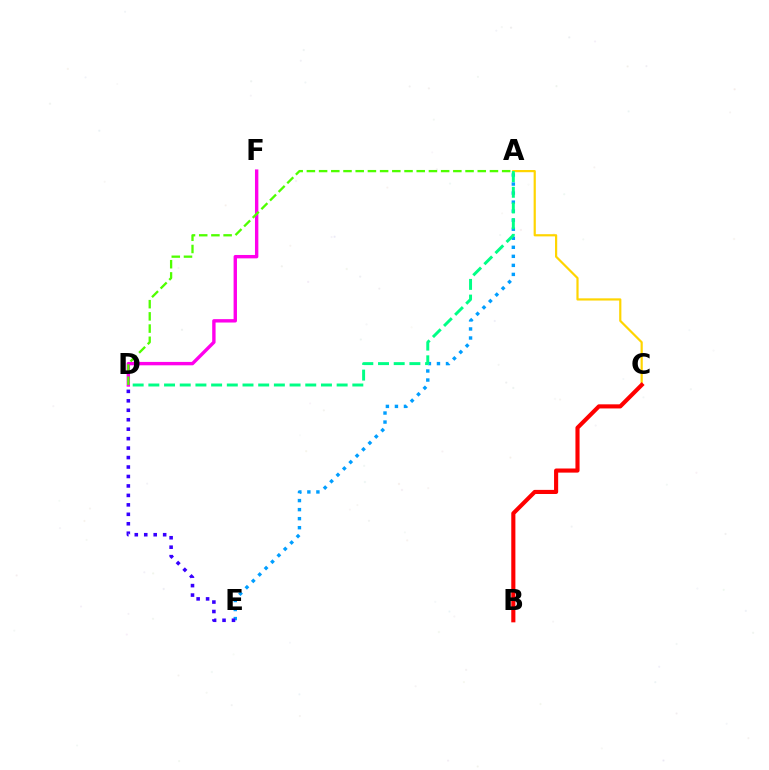{('D', 'F'): [{'color': '#ff00ed', 'line_style': 'solid', 'thickness': 2.44}], ('A', 'E'): [{'color': '#009eff', 'line_style': 'dotted', 'thickness': 2.45}], ('A', 'C'): [{'color': '#ffd500', 'line_style': 'solid', 'thickness': 1.58}], ('D', 'E'): [{'color': '#3700ff', 'line_style': 'dotted', 'thickness': 2.57}], ('A', 'D'): [{'color': '#4fff00', 'line_style': 'dashed', 'thickness': 1.66}, {'color': '#00ff86', 'line_style': 'dashed', 'thickness': 2.13}], ('B', 'C'): [{'color': '#ff0000', 'line_style': 'solid', 'thickness': 2.96}]}